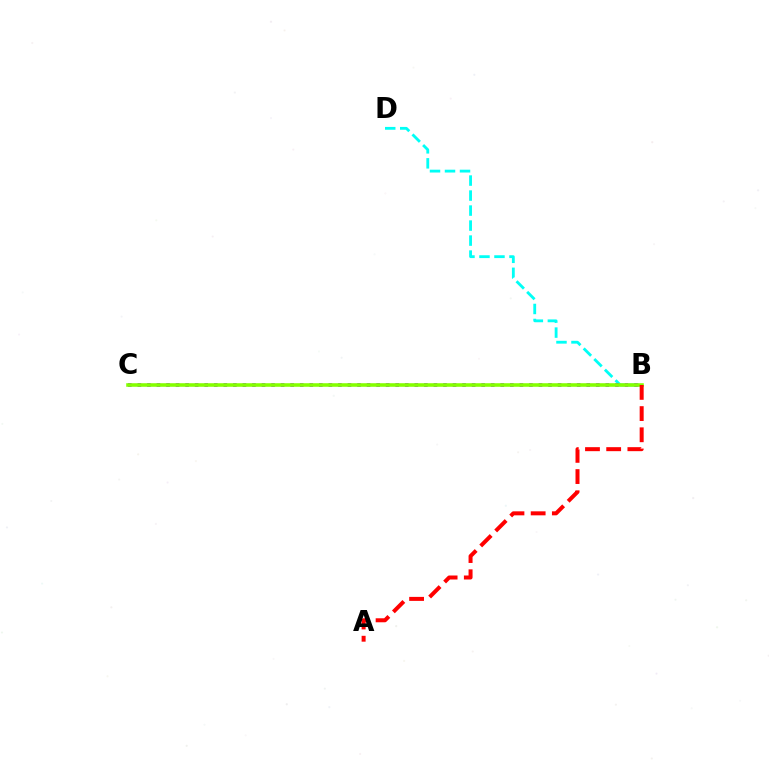{('B', 'D'): [{'color': '#00fff6', 'line_style': 'dashed', 'thickness': 2.04}], ('B', 'C'): [{'color': '#7200ff', 'line_style': 'dotted', 'thickness': 2.59}, {'color': '#84ff00', 'line_style': 'solid', 'thickness': 2.57}], ('A', 'B'): [{'color': '#ff0000', 'line_style': 'dashed', 'thickness': 2.88}]}